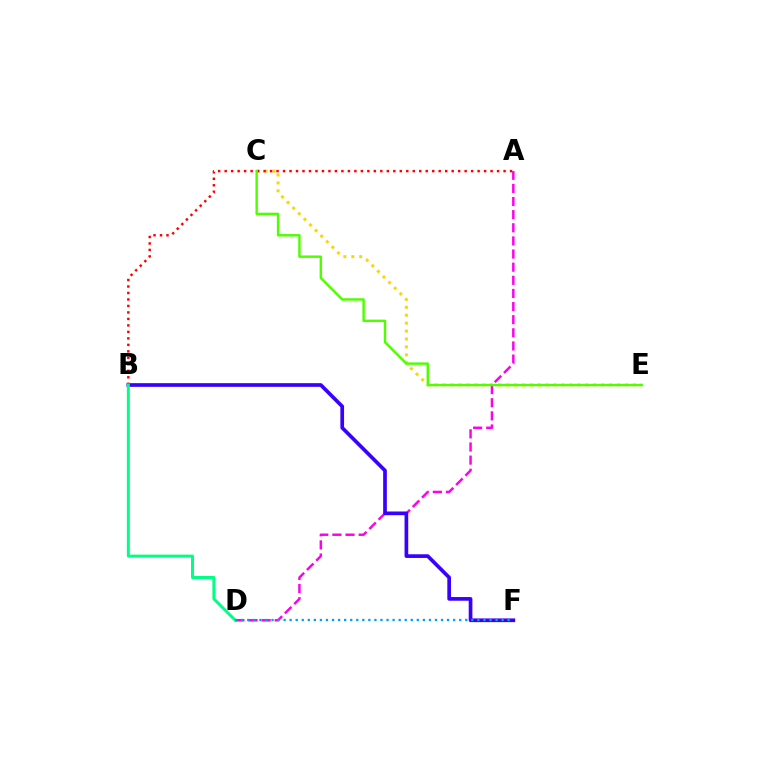{('C', 'E'): [{'color': '#ffd500', 'line_style': 'dotted', 'thickness': 2.15}, {'color': '#4fff00', 'line_style': 'solid', 'thickness': 1.75}], ('A', 'D'): [{'color': '#ff00ed', 'line_style': 'dashed', 'thickness': 1.78}], ('B', 'F'): [{'color': '#3700ff', 'line_style': 'solid', 'thickness': 2.65}], ('A', 'B'): [{'color': '#ff0000', 'line_style': 'dotted', 'thickness': 1.76}], ('B', 'D'): [{'color': '#00ff86', 'line_style': 'solid', 'thickness': 2.16}], ('D', 'F'): [{'color': '#009eff', 'line_style': 'dotted', 'thickness': 1.65}]}